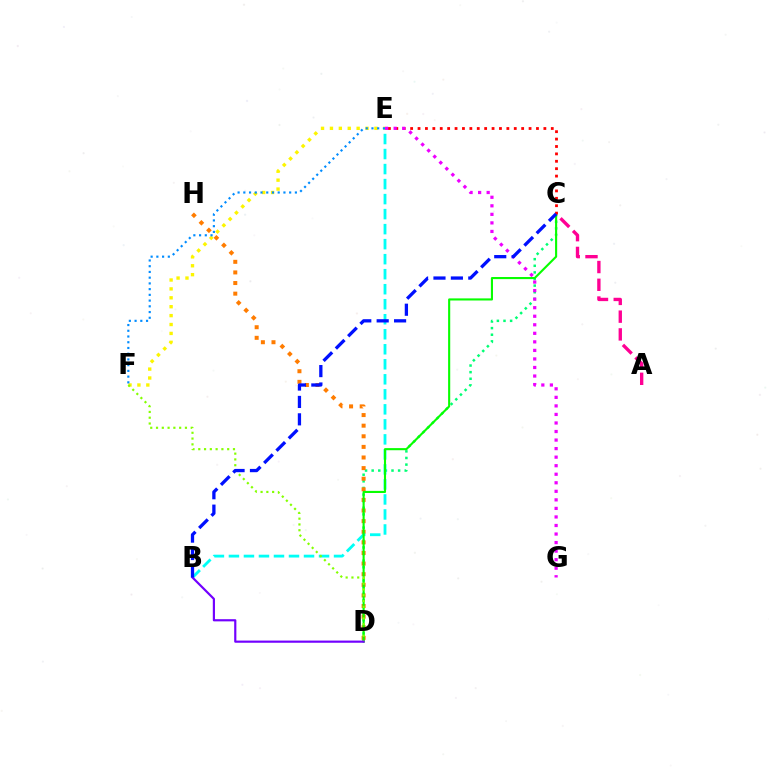{('C', 'D'): [{'color': '#00ff74', 'line_style': 'dotted', 'thickness': 1.8}, {'color': '#08ff00', 'line_style': 'solid', 'thickness': 1.52}], ('E', 'F'): [{'color': '#fcf500', 'line_style': 'dotted', 'thickness': 2.42}, {'color': '#008cff', 'line_style': 'dotted', 'thickness': 1.56}], ('D', 'H'): [{'color': '#ff7c00', 'line_style': 'dotted', 'thickness': 2.88}], ('B', 'E'): [{'color': '#00fff6', 'line_style': 'dashed', 'thickness': 2.04}], ('A', 'C'): [{'color': '#ff0094', 'line_style': 'dashed', 'thickness': 2.41}], ('D', 'F'): [{'color': '#84ff00', 'line_style': 'dotted', 'thickness': 1.57}], ('B', 'D'): [{'color': '#7200ff', 'line_style': 'solid', 'thickness': 1.57}], ('C', 'E'): [{'color': '#ff0000', 'line_style': 'dotted', 'thickness': 2.01}], ('E', 'G'): [{'color': '#ee00ff', 'line_style': 'dotted', 'thickness': 2.32}], ('B', 'C'): [{'color': '#0010ff', 'line_style': 'dashed', 'thickness': 2.37}]}